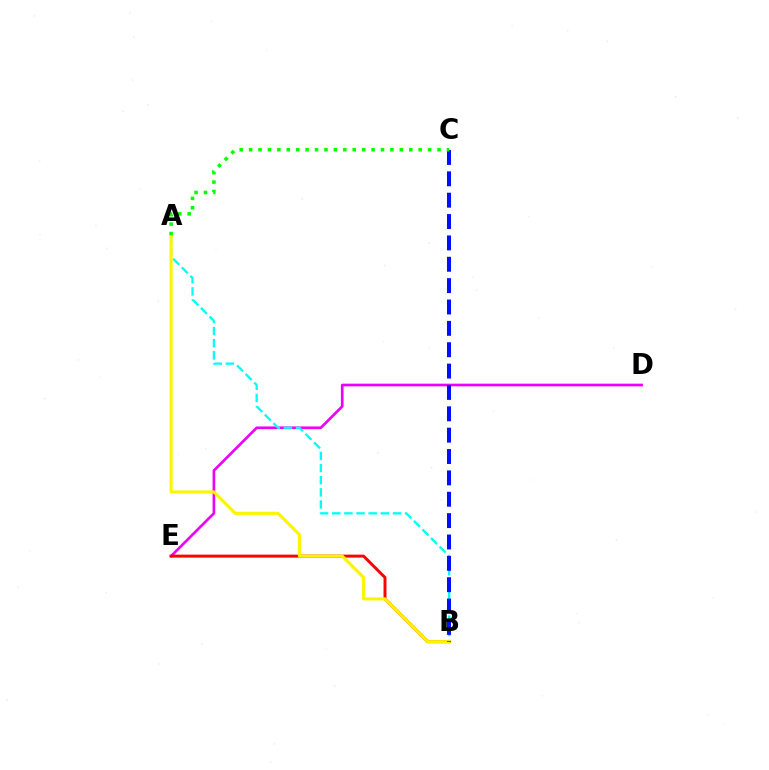{('D', 'E'): [{'color': '#ee00ff', 'line_style': 'solid', 'thickness': 1.92}], ('B', 'E'): [{'color': '#ff0000', 'line_style': 'solid', 'thickness': 2.13}], ('A', 'B'): [{'color': '#00fff6', 'line_style': 'dashed', 'thickness': 1.65}, {'color': '#fcf500', 'line_style': 'solid', 'thickness': 2.24}], ('B', 'C'): [{'color': '#0010ff', 'line_style': 'dashed', 'thickness': 2.9}], ('A', 'C'): [{'color': '#08ff00', 'line_style': 'dotted', 'thickness': 2.56}]}